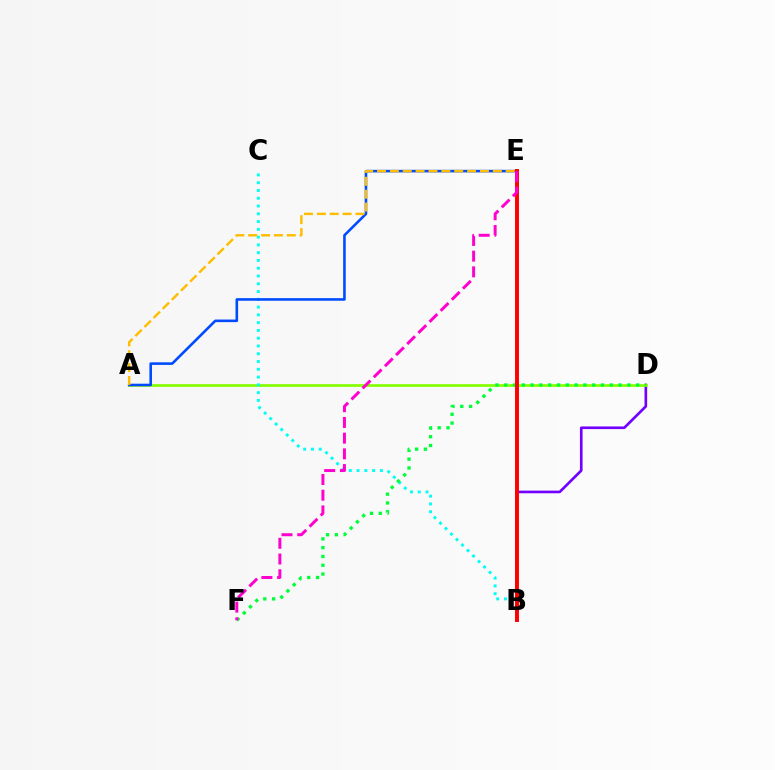{('B', 'D'): [{'color': '#7200ff', 'line_style': 'solid', 'thickness': 1.91}], ('A', 'D'): [{'color': '#84ff00', 'line_style': 'solid', 'thickness': 1.94}], ('B', 'C'): [{'color': '#00fff6', 'line_style': 'dotted', 'thickness': 2.11}], ('A', 'E'): [{'color': '#004bff', 'line_style': 'solid', 'thickness': 1.87}, {'color': '#ffbd00', 'line_style': 'dashed', 'thickness': 1.75}], ('D', 'F'): [{'color': '#00ff39', 'line_style': 'dotted', 'thickness': 2.39}], ('B', 'E'): [{'color': '#ff0000', 'line_style': 'solid', 'thickness': 2.83}], ('E', 'F'): [{'color': '#ff00cf', 'line_style': 'dashed', 'thickness': 2.14}]}